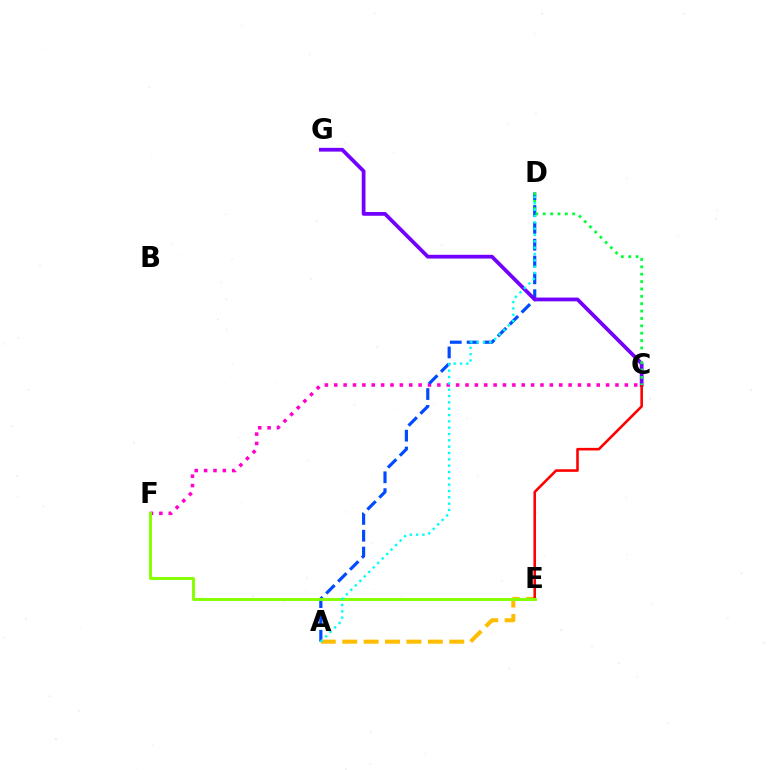{('C', 'F'): [{'color': '#ff00cf', 'line_style': 'dotted', 'thickness': 2.55}], ('A', 'D'): [{'color': '#004bff', 'line_style': 'dashed', 'thickness': 2.29}, {'color': '#00fff6', 'line_style': 'dotted', 'thickness': 1.72}], ('C', 'G'): [{'color': '#7200ff', 'line_style': 'solid', 'thickness': 2.7}], ('A', 'E'): [{'color': '#ffbd00', 'line_style': 'dashed', 'thickness': 2.91}], ('C', 'E'): [{'color': '#ff0000', 'line_style': 'solid', 'thickness': 1.86}], ('E', 'F'): [{'color': '#84ff00', 'line_style': 'solid', 'thickness': 2.1}], ('C', 'D'): [{'color': '#00ff39', 'line_style': 'dotted', 'thickness': 2.0}]}